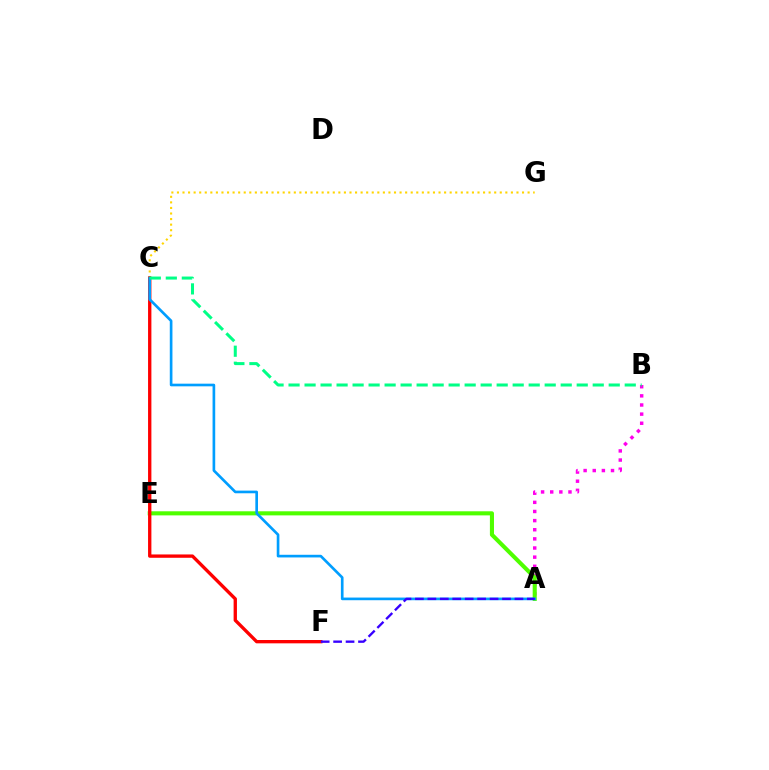{('C', 'G'): [{'color': '#ffd500', 'line_style': 'dotted', 'thickness': 1.51}], ('A', 'B'): [{'color': '#ff00ed', 'line_style': 'dotted', 'thickness': 2.48}], ('A', 'E'): [{'color': '#4fff00', 'line_style': 'solid', 'thickness': 2.94}], ('C', 'F'): [{'color': '#ff0000', 'line_style': 'solid', 'thickness': 2.4}], ('A', 'C'): [{'color': '#009eff', 'line_style': 'solid', 'thickness': 1.91}], ('B', 'C'): [{'color': '#00ff86', 'line_style': 'dashed', 'thickness': 2.17}], ('A', 'F'): [{'color': '#3700ff', 'line_style': 'dashed', 'thickness': 1.69}]}